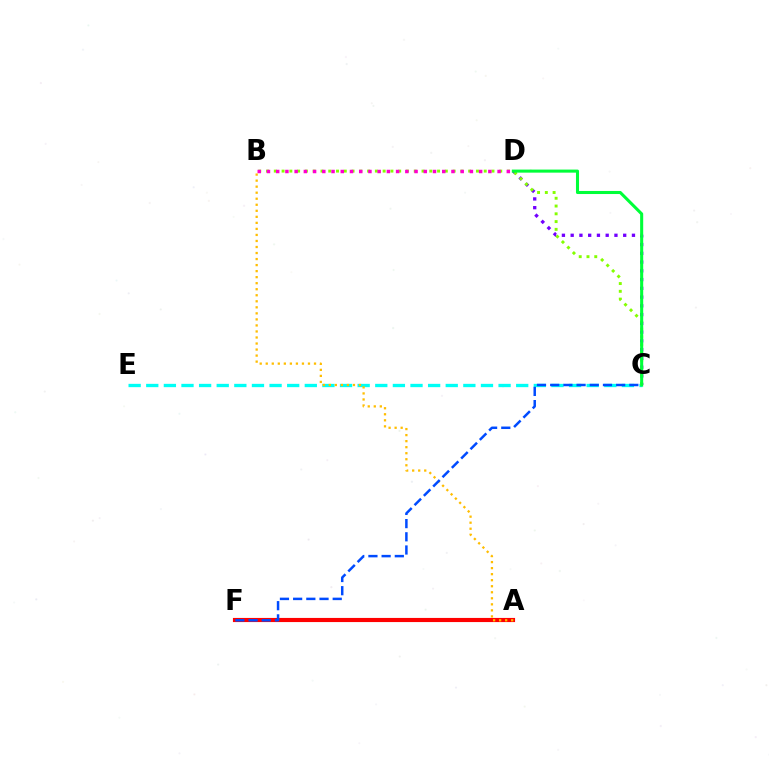{('A', 'F'): [{'color': '#ff0000', 'line_style': 'solid', 'thickness': 2.98}], ('C', 'D'): [{'color': '#7200ff', 'line_style': 'dotted', 'thickness': 2.38}, {'color': '#00ff39', 'line_style': 'solid', 'thickness': 2.2}], ('C', 'E'): [{'color': '#00fff6', 'line_style': 'dashed', 'thickness': 2.39}], ('B', 'C'): [{'color': '#84ff00', 'line_style': 'dotted', 'thickness': 2.11}], ('B', 'D'): [{'color': '#ff00cf', 'line_style': 'dotted', 'thickness': 2.51}], ('A', 'B'): [{'color': '#ffbd00', 'line_style': 'dotted', 'thickness': 1.64}], ('C', 'F'): [{'color': '#004bff', 'line_style': 'dashed', 'thickness': 1.79}]}